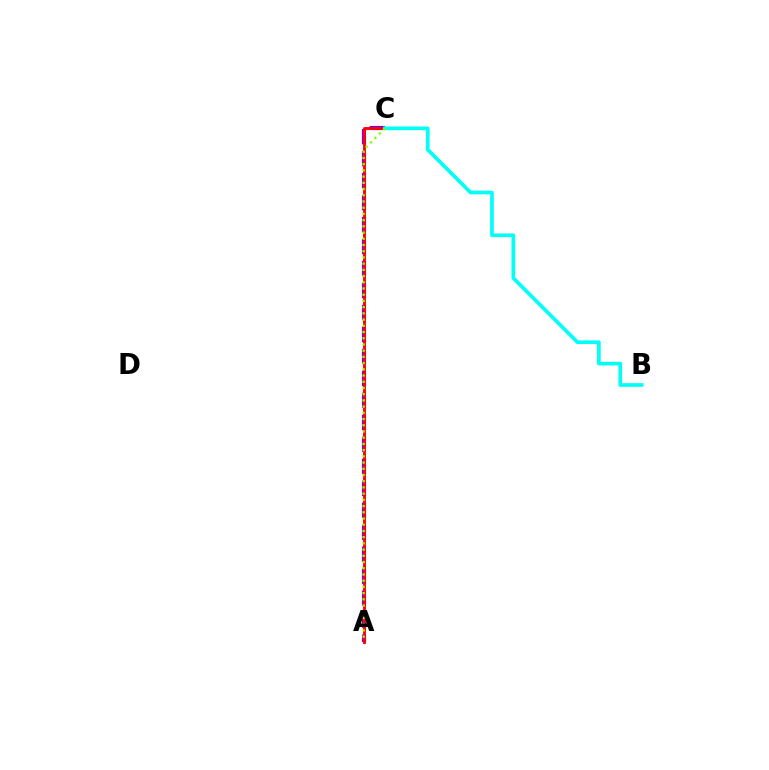{('A', 'C'): [{'color': '#7200ff', 'line_style': 'dashed', 'thickness': 2.99}, {'color': '#ff0000', 'line_style': 'solid', 'thickness': 2.08}, {'color': '#84ff00', 'line_style': 'dotted', 'thickness': 1.69}], ('B', 'C'): [{'color': '#00fff6', 'line_style': 'solid', 'thickness': 2.65}]}